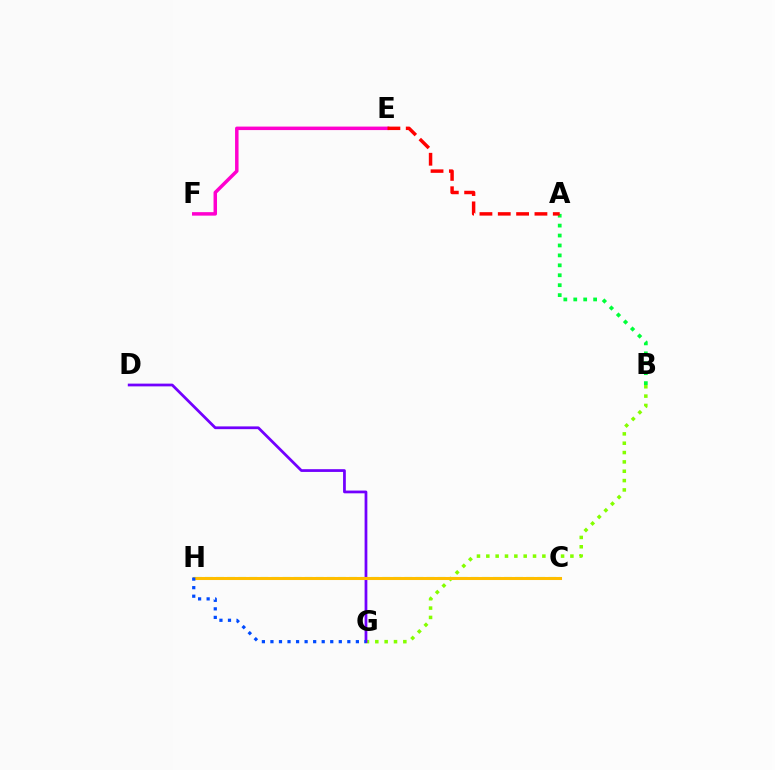{('A', 'B'): [{'color': '#00ff39', 'line_style': 'dotted', 'thickness': 2.7}], ('C', 'H'): [{'color': '#00fff6', 'line_style': 'dashed', 'thickness': 1.5}, {'color': '#ffbd00', 'line_style': 'solid', 'thickness': 2.2}], ('B', 'G'): [{'color': '#84ff00', 'line_style': 'dotted', 'thickness': 2.54}], ('D', 'G'): [{'color': '#7200ff', 'line_style': 'solid', 'thickness': 1.98}], ('E', 'F'): [{'color': '#ff00cf', 'line_style': 'solid', 'thickness': 2.51}], ('G', 'H'): [{'color': '#004bff', 'line_style': 'dotted', 'thickness': 2.32}], ('A', 'E'): [{'color': '#ff0000', 'line_style': 'dashed', 'thickness': 2.49}]}